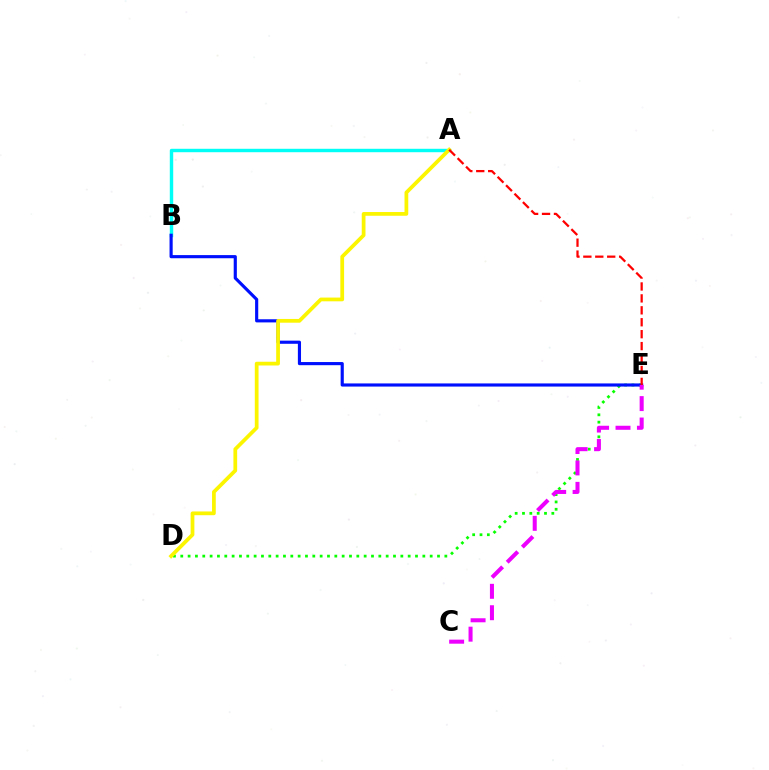{('A', 'B'): [{'color': '#00fff6', 'line_style': 'solid', 'thickness': 2.47}], ('D', 'E'): [{'color': '#08ff00', 'line_style': 'dotted', 'thickness': 1.99}], ('B', 'E'): [{'color': '#0010ff', 'line_style': 'solid', 'thickness': 2.27}], ('A', 'D'): [{'color': '#fcf500', 'line_style': 'solid', 'thickness': 2.7}], ('A', 'E'): [{'color': '#ff0000', 'line_style': 'dashed', 'thickness': 1.62}], ('C', 'E'): [{'color': '#ee00ff', 'line_style': 'dashed', 'thickness': 2.91}]}